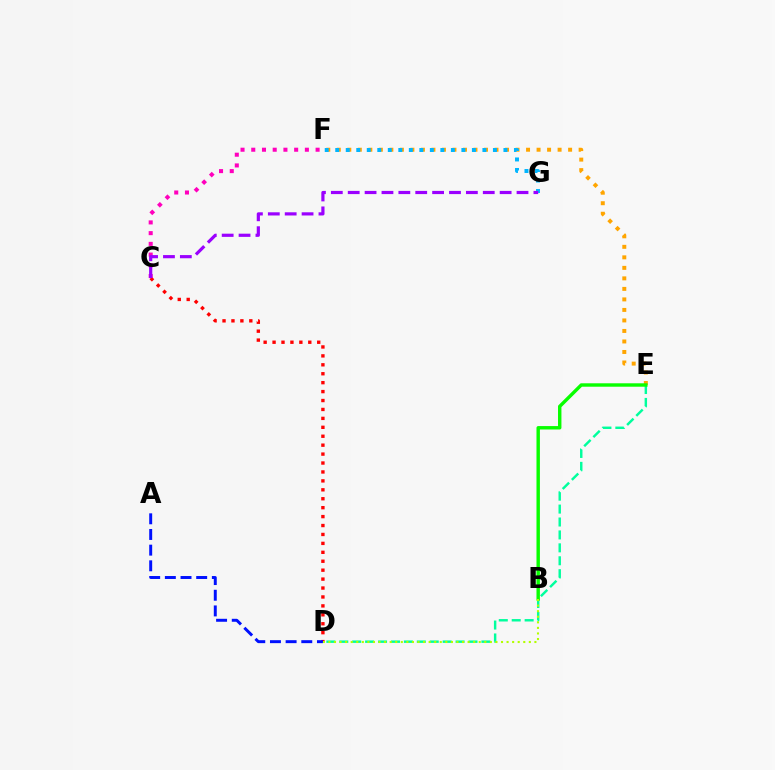{('C', 'D'): [{'color': '#ff0000', 'line_style': 'dotted', 'thickness': 2.43}], ('C', 'F'): [{'color': '#ff00bd', 'line_style': 'dotted', 'thickness': 2.91}], ('E', 'F'): [{'color': '#ffa500', 'line_style': 'dotted', 'thickness': 2.86}], ('D', 'E'): [{'color': '#00ff9d', 'line_style': 'dashed', 'thickness': 1.76}], ('A', 'D'): [{'color': '#0010ff', 'line_style': 'dashed', 'thickness': 2.13}], ('F', 'G'): [{'color': '#00b5ff', 'line_style': 'dotted', 'thickness': 2.86}], ('B', 'E'): [{'color': '#08ff00', 'line_style': 'solid', 'thickness': 2.46}], ('B', 'D'): [{'color': '#b3ff00', 'line_style': 'dotted', 'thickness': 1.51}], ('C', 'G'): [{'color': '#9b00ff', 'line_style': 'dashed', 'thickness': 2.29}]}